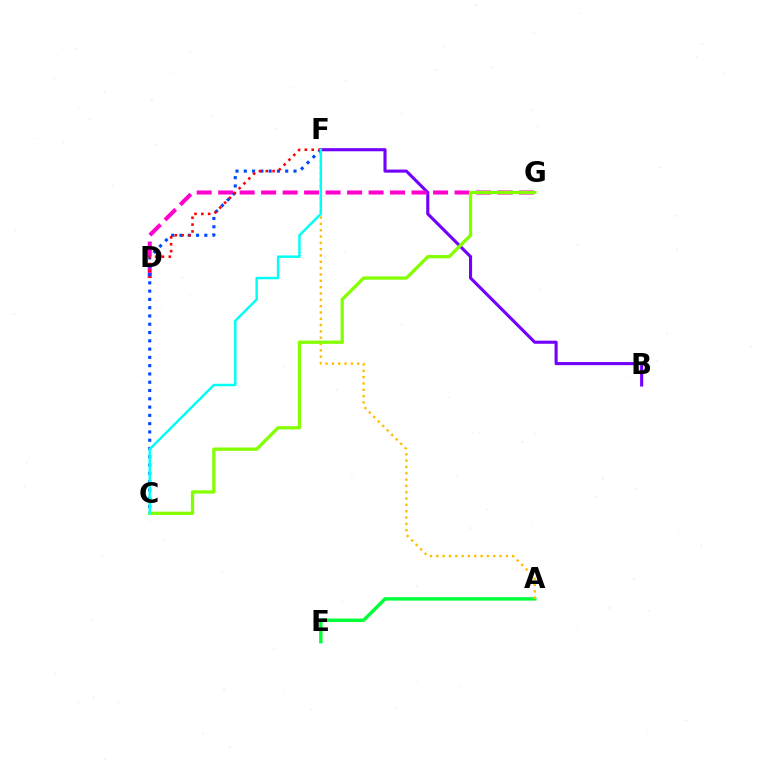{('A', 'E'): [{'color': '#00ff39', 'line_style': 'solid', 'thickness': 2.47}], ('A', 'F'): [{'color': '#ffbd00', 'line_style': 'dotted', 'thickness': 1.72}], ('B', 'F'): [{'color': '#7200ff', 'line_style': 'solid', 'thickness': 2.23}], ('D', 'G'): [{'color': '#ff00cf', 'line_style': 'dashed', 'thickness': 2.92}], ('C', 'F'): [{'color': '#004bff', 'line_style': 'dotted', 'thickness': 2.25}, {'color': '#00fff6', 'line_style': 'solid', 'thickness': 1.78}], ('C', 'G'): [{'color': '#84ff00', 'line_style': 'solid', 'thickness': 2.36}], ('D', 'F'): [{'color': '#ff0000', 'line_style': 'dotted', 'thickness': 1.86}]}